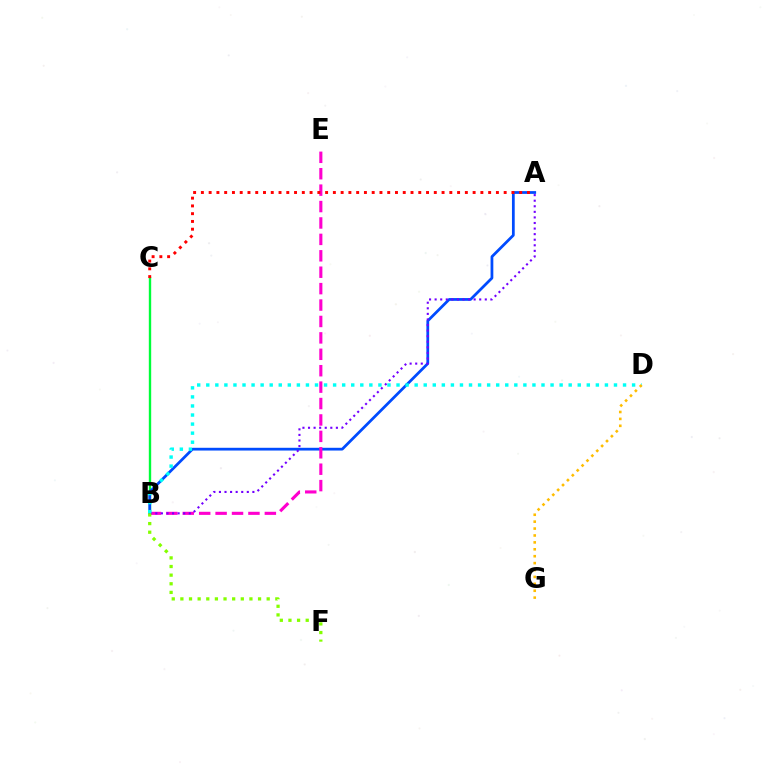{('B', 'C'): [{'color': '#00ff39', 'line_style': 'solid', 'thickness': 1.71}], ('A', 'B'): [{'color': '#004bff', 'line_style': 'solid', 'thickness': 1.98}, {'color': '#7200ff', 'line_style': 'dotted', 'thickness': 1.51}], ('B', 'E'): [{'color': '#ff00cf', 'line_style': 'dashed', 'thickness': 2.23}], ('A', 'C'): [{'color': '#ff0000', 'line_style': 'dotted', 'thickness': 2.11}], ('B', 'D'): [{'color': '#00fff6', 'line_style': 'dotted', 'thickness': 2.46}], ('B', 'F'): [{'color': '#84ff00', 'line_style': 'dotted', 'thickness': 2.34}], ('D', 'G'): [{'color': '#ffbd00', 'line_style': 'dotted', 'thickness': 1.88}]}